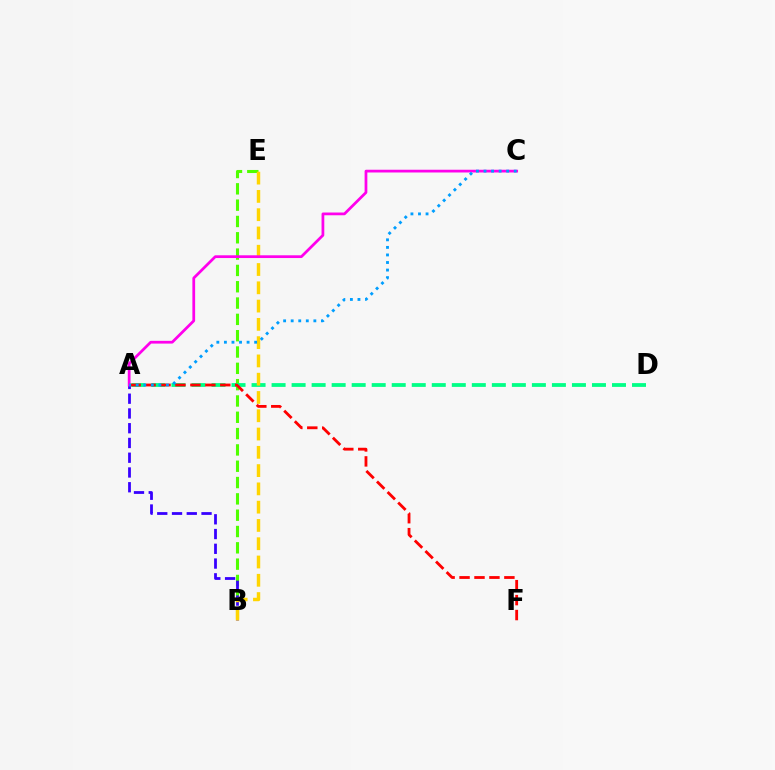{('B', 'E'): [{'color': '#4fff00', 'line_style': 'dashed', 'thickness': 2.22}, {'color': '#ffd500', 'line_style': 'dashed', 'thickness': 2.48}], ('A', 'D'): [{'color': '#00ff86', 'line_style': 'dashed', 'thickness': 2.72}], ('A', 'B'): [{'color': '#3700ff', 'line_style': 'dashed', 'thickness': 2.0}], ('A', 'C'): [{'color': '#ff00ed', 'line_style': 'solid', 'thickness': 1.98}, {'color': '#009eff', 'line_style': 'dotted', 'thickness': 2.05}], ('A', 'F'): [{'color': '#ff0000', 'line_style': 'dashed', 'thickness': 2.03}]}